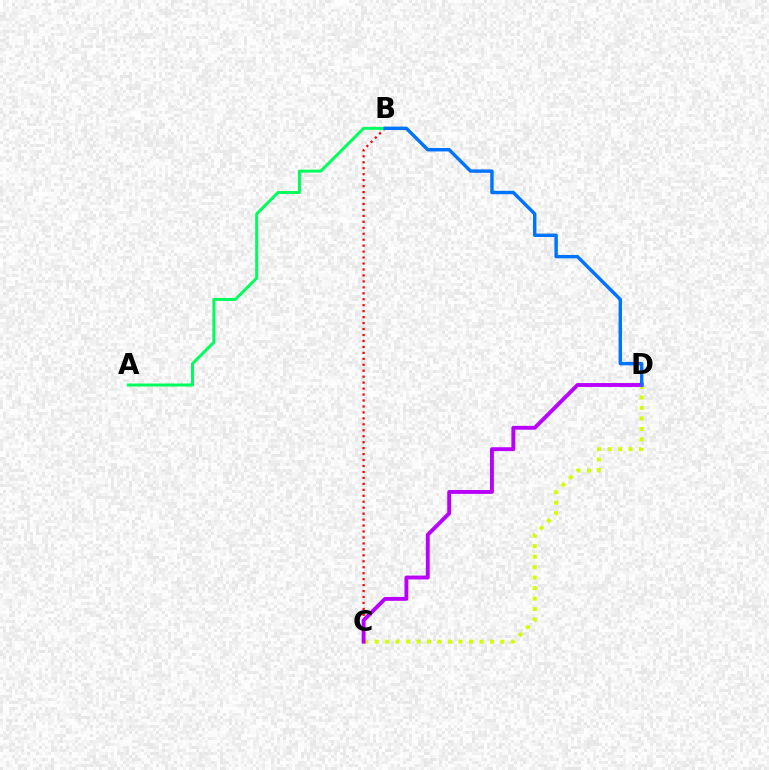{('B', 'C'): [{'color': '#ff0000', 'line_style': 'dotted', 'thickness': 1.62}], ('C', 'D'): [{'color': '#d1ff00', 'line_style': 'dotted', 'thickness': 2.85}, {'color': '#b900ff', 'line_style': 'solid', 'thickness': 2.79}], ('A', 'B'): [{'color': '#00ff5c', 'line_style': 'solid', 'thickness': 2.15}], ('B', 'D'): [{'color': '#0074ff', 'line_style': 'solid', 'thickness': 2.47}]}